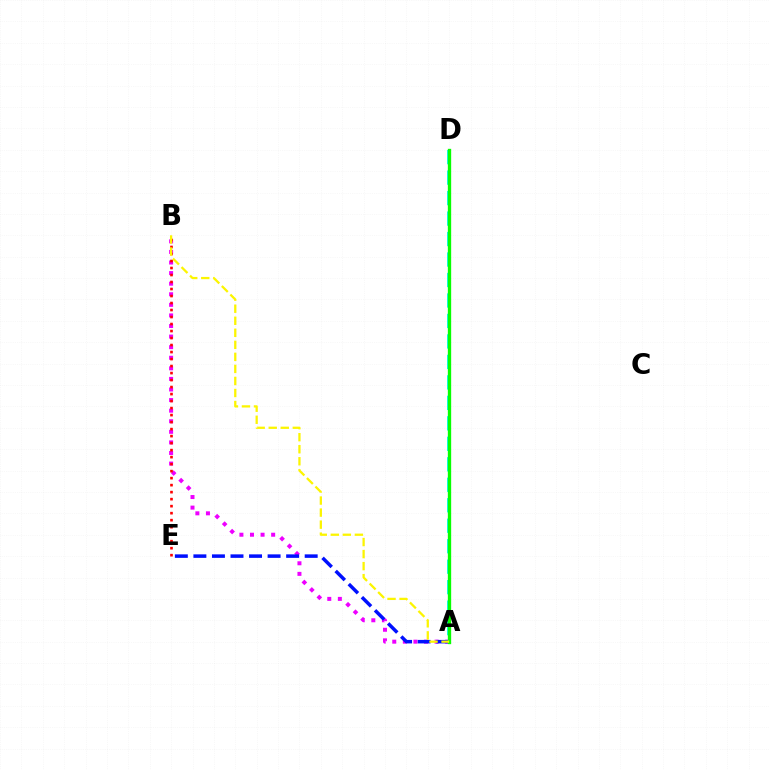{('A', 'B'): [{'color': '#ee00ff', 'line_style': 'dotted', 'thickness': 2.87}, {'color': '#fcf500', 'line_style': 'dashed', 'thickness': 1.64}], ('A', 'D'): [{'color': '#00fff6', 'line_style': 'dashed', 'thickness': 2.78}, {'color': '#08ff00', 'line_style': 'solid', 'thickness': 2.4}], ('A', 'E'): [{'color': '#0010ff', 'line_style': 'dashed', 'thickness': 2.52}], ('B', 'E'): [{'color': '#ff0000', 'line_style': 'dotted', 'thickness': 1.9}]}